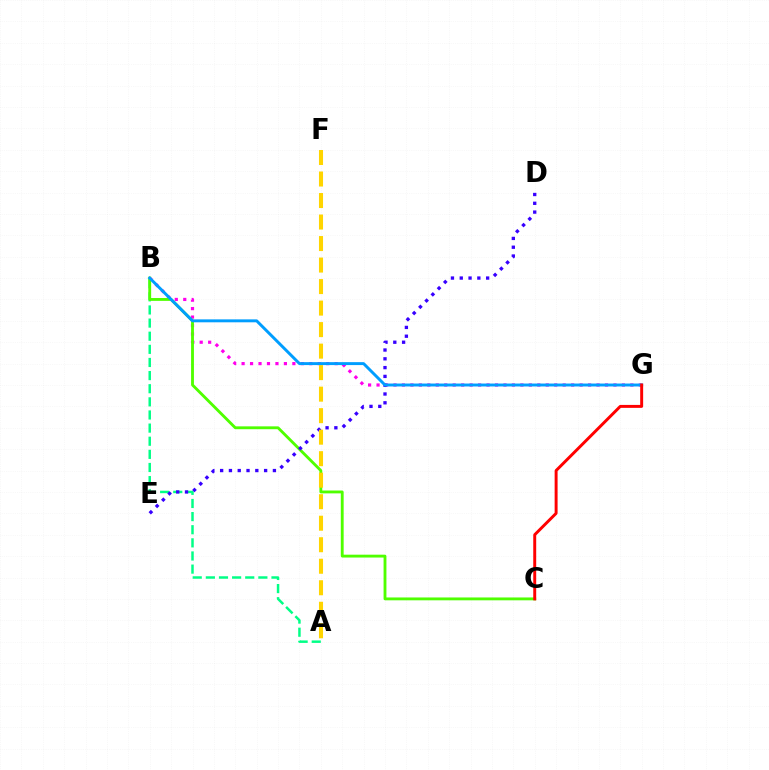{('B', 'G'): [{'color': '#ff00ed', 'line_style': 'dotted', 'thickness': 2.3}, {'color': '#009eff', 'line_style': 'solid', 'thickness': 2.11}], ('A', 'B'): [{'color': '#00ff86', 'line_style': 'dashed', 'thickness': 1.78}], ('B', 'C'): [{'color': '#4fff00', 'line_style': 'solid', 'thickness': 2.05}], ('D', 'E'): [{'color': '#3700ff', 'line_style': 'dotted', 'thickness': 2.39}], ('A', 'F'): [{'color': '#ffd500', 'line_style': 'dashed', 'thickness': 2.92}], ('C', 'G'): [{'color': '#ff0000', 'line_style': 'solid', 'thickness': 2.12}]}